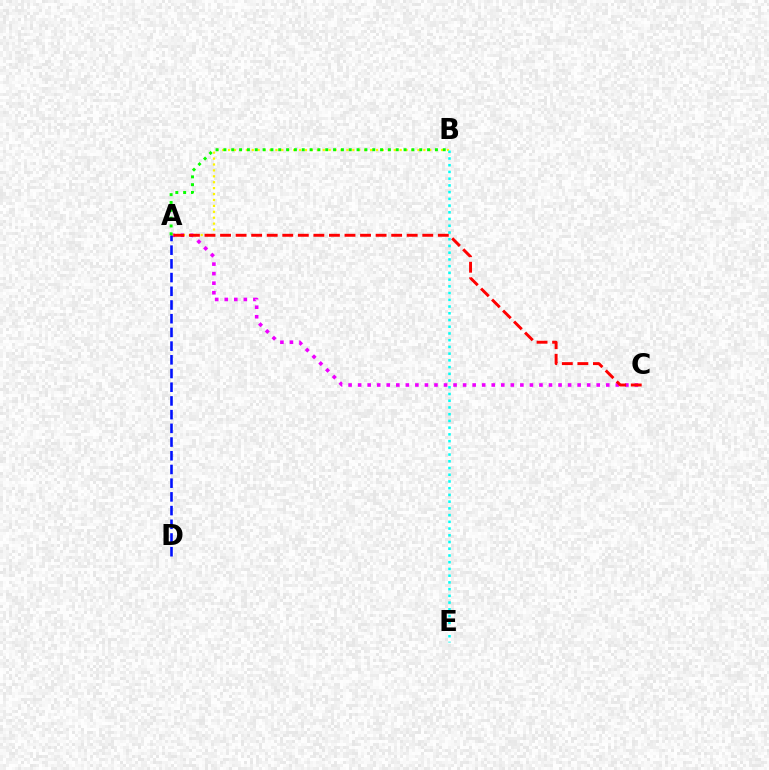{('A', 'C'): [{'color': '#ee00ff', 'line_style': 'dotted', 'thickness': 2.59}, {'color': '#ff0000', 'line_style': 'dashed', 'thickness': 2.11}], ('A', 'B'): [{'color': '#fcf500', 'line_style': 'dotted', 'thickness': 1.61}, {'color': '#08ff00', 'line_style': 'dotted', 'thickness': 2.13}], ('B', 'E'): [{'color': '#00fff6', 'line_style': 'dotted', 'thickness': 1.83}], ('A', 'D'): [{'color': '#0010ff', 'line_style': 'dashed', 'thickness': 1.86}]}